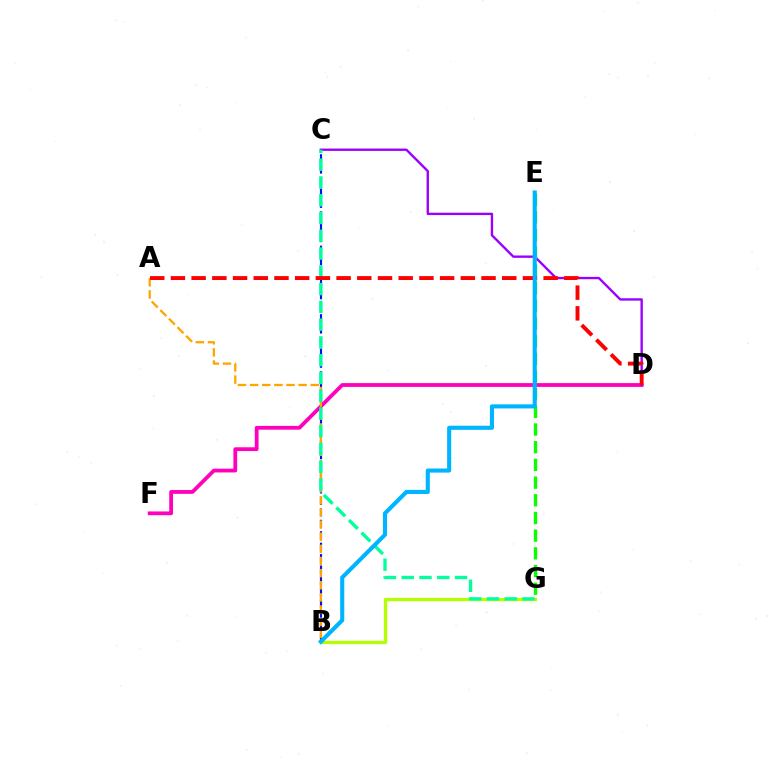{('D', 'F'): [{'color': '#ff00bd', 'line_style': 'solid', 'thickness': 2.72}], ('C', 'D'): [{'color': '#9b00ff', 'line_style': 'solid', 'thickness': 1.7}], ('B', 'G'): [{'color': '#b3ff00', 'line_style': 'solid', 'thickness': 2.37}], ('B', 'C'): [{'color': '#0010ff', 'line_style': 'dashed', 'thickness': 1.55}], ('A', 'B'): [{'color': '#ffa500', 'line_style': 'dashed', 'thickness': 1.65}], ('C', 'G'): [{'color': '#00ff9d', 'line_style': 'dashed', 'thickness': 2.41}], ('E', 'G'): [{'color': '#08ff00', 'line_style': 'dashed', 'thickness': 2.4}], ('A', 'D'): [{'color': '#ff0000', 'line_style': 'dashed', 'thickness': 2.81}], ('B', 'E'): [{'color': '#00b5ff', 'line_style': 'solid', 'thickness': 2.95}]}